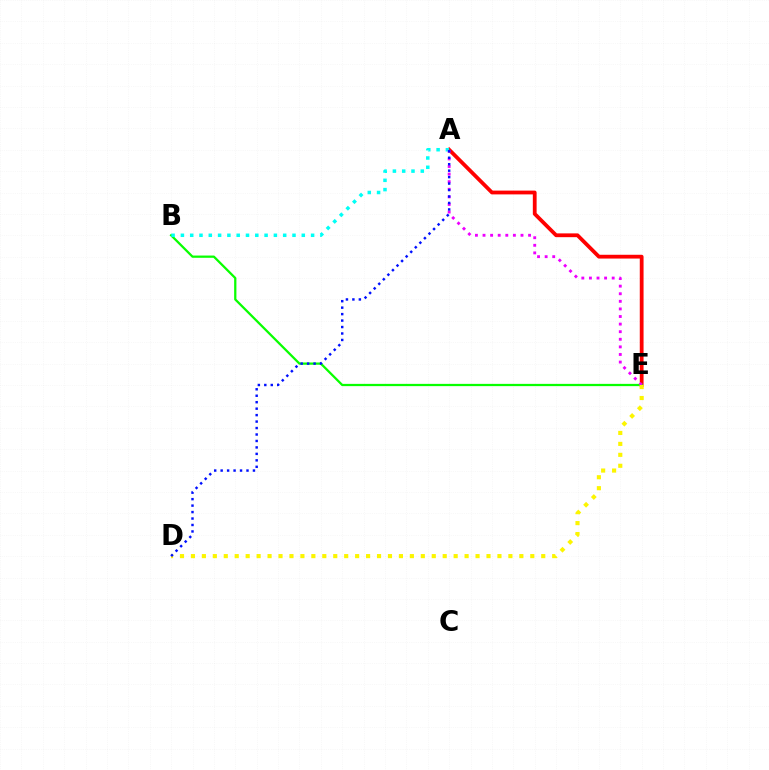{('A', 'E'): [{'color': '#ff0000', 'line_style': 'solid', 'thickness': 2.73}, {'color': '#ee00ff', 'line_style': 'dotted', 'thickness': 2.06}], ('B', 'E'): [{'color': '#08ff00', 'line_style': 'solid', 'thickness': 1.62}], ('A', 'B'): [{'color': '#00fff6', 'line_style': 'dotted', 'thickness': 2.53}], ('D', 'E'): [{'color': '#fcf500', 'line_style': 'dotted', 'thickness': 2.97}], ('A', 'D'): [{'color': '#0010ff', 'line_style': 'dotted', 'thickness': 1.76}]}